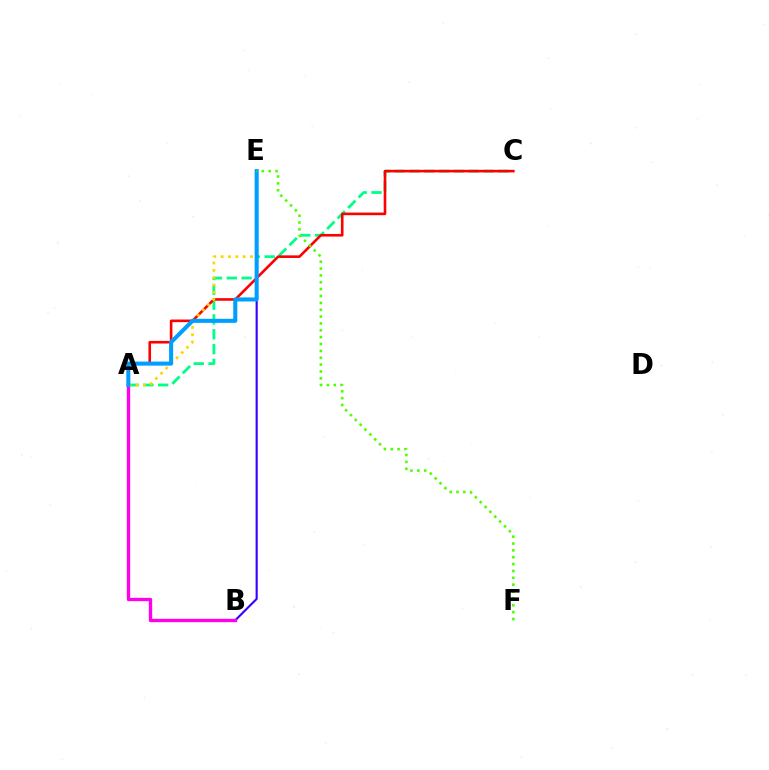{('B', 'E'): [{'color': '#3700ff', 'line_style': 'solid', 'thickness': 1.53}], ('A', 'B'): [{'color': '#ff00ed', 'line_style': 'solid', 'thickness': 2.41}], ('A', 'C'): [{'color': '#00ff86', 'line_style': 'dashed', 'thickness': 2.01}, {'color': '#ff0000', 'line_style': 'solid', 'thickness': 1.88}], ('A', 'E'): [{'color': '#ffd500', 'line_style': 'dotted', 'thickness': 1.99}, {'color': '#009eff', 'line_style': 'solid', 'thickness': 2.92}], ('E', 'F'): [{'color': '#4fff00', 'line_style': 'dotted', 'thickness': 1.86}]}